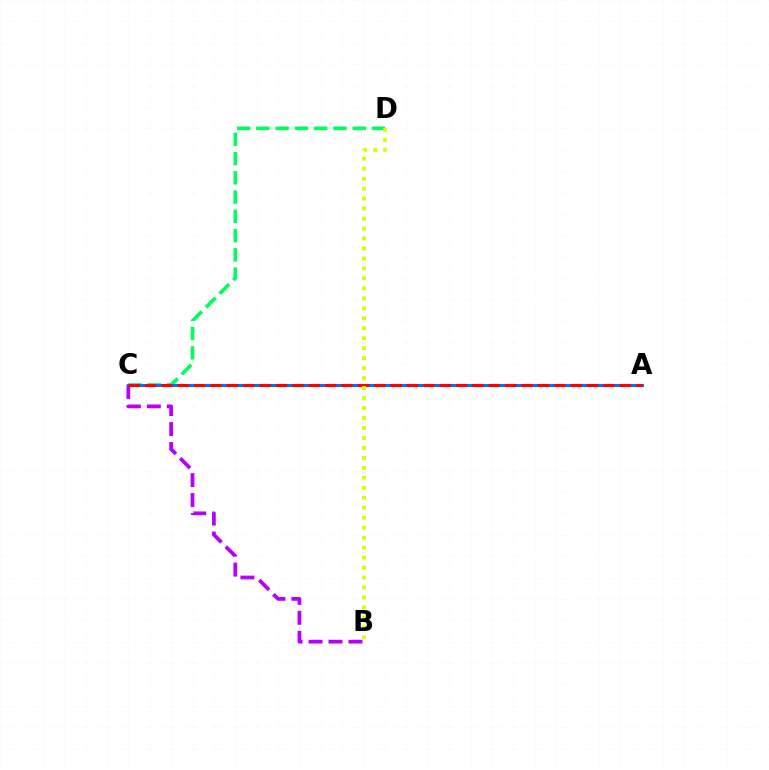{('B', 'C'): [{'color': '#b900ff', 'line_style': 'dashed', 'thickness': 2.71}], ('C', 'D'): [{'color': '#00ff5c', 'line_style': 'dashed', 'thickness': 2.62}], ('A', 'C'): [{'color': '#0074ff', 'line_style': 'solid', 'thickness': 2.18}, {'color': '#ff0000', 'line_style': 'dashed', 'thickness': 2.22}], ('B', 'D'): [{'color': '#d1ff00', 'line_style': 'dotted', 'thickness': 2.71}]}